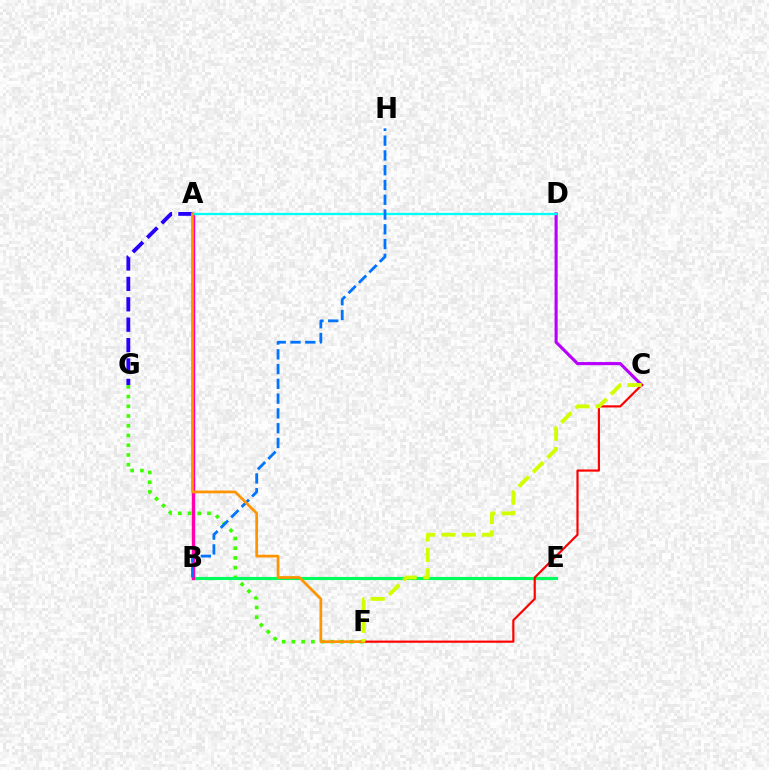{('F', 'G'): [{'color': '#3dff00', 'line_style': 'dotted', 'thickness': 2.64}], ('B', 'E'): [{'color': '#00ff5c', 'line_style': 'solid', 'thickness': 2.26}], ('A', 'G'): [{'color': '#2500ff', 'line_style': 'dashed', 'thickness': 2.77}], ('C', 'D'): [{'color': '#b900ff', 'line_style': 'solid', 'thickness': 2.24}], ('A', 'B'): [{'color': '#ff00ac', 'line_style': 'solid', 'thickness': 2.45}], ('A', 'D'): [{'color': '#00fff6', 'line_style': 'solid', 'thickness': 1.68}], ('B', 'H'): [{'color': '#0074ff', 'line_style': 'dashed', 'thickness': 2.01}], ('C', 'F'): [{'color': '#ff0000', 'line_style': 'solid', 'thickness': 1.57}, {'color': '#d1ff00', 'line_style': 'dashed', 'thickness': 2.77}], ('A', 'F'): [{'color': '#ff9400', 'line_style': 'solid', 'thickness': 1.96}]}